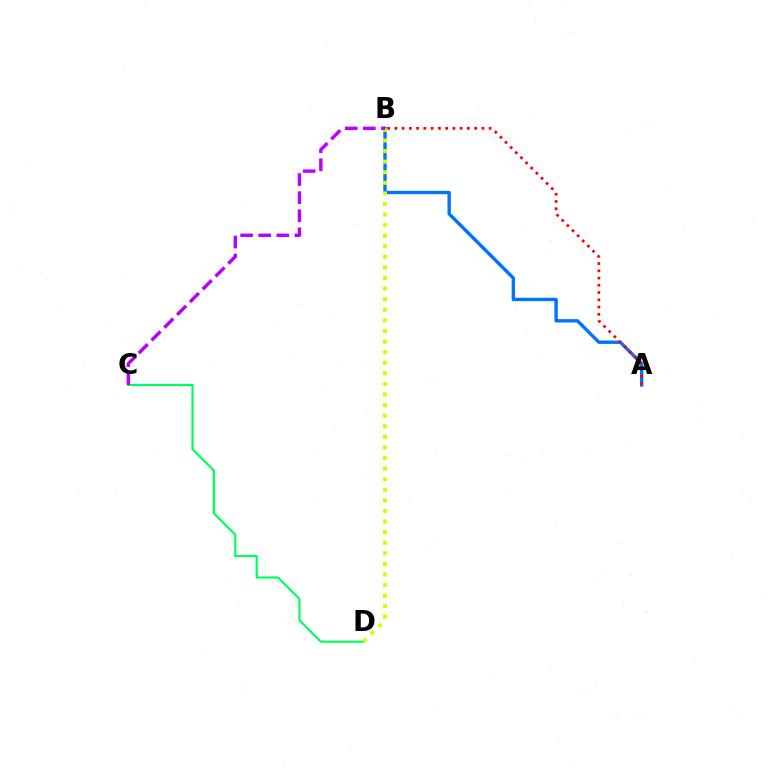{('C', 'D'): [{'color': '#00ff5c', 'line_style': 'solid', 'thickness': 1.57}], ('A', 'B'): [{'color': '#0074ff', 'line_style': 'solid', 'thickness': 2.44}, {'color': '#ff0000', 'line_style': 'dotted', 'thickness': 1.97}], ('B', 'D'): [{'color': '#d1ff00', 'line_style': 'dotted', 'thickness': 2.88}], ('B', 'C'): [{'color': '#b900ff', 'line_style': 'dashed', 'thickness': 2.46}]}